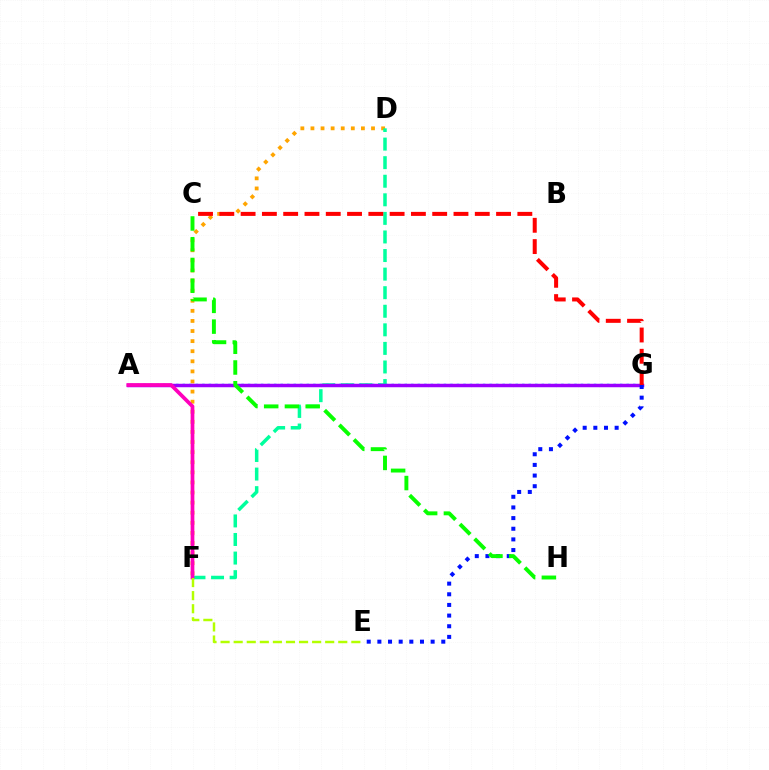{('D', 'F'): [{'color': '#ffa500', 'line_style': 'dotted', 'thickness': 2.74}, {'color': '#00ff9d', 'line_style': 'dashed', 'thickness': 2.52}], ('A', 'G'): [{'color': '#00b5ff', 'line_style': 'dotted', 'thickness': 1.77}, {'color': '#9b00ff', 'line_style': 'solid', 'thickness': 2.5}], ('C', 'G'): [{'color': '#ff0000', 'line_style': 'dashed', 'thickness': 2.89}], ('E', 'G'): [{'color': '#0010ff', 'line_style': 'dotted', 'thickness': 2.89}], ('C', 'H'): [{'color': '#08ff00', 'line_style': 'dashed', 'thickness': 2.82}], ('A', 'F'): [{'color': '#ff00bd', 'line_style': 'solid', 'thickness': 2.68}], ('E', 'F'): [{'color': '#b3ff00', 'line_style': 'dashed', 'thickness': 1.78}]}